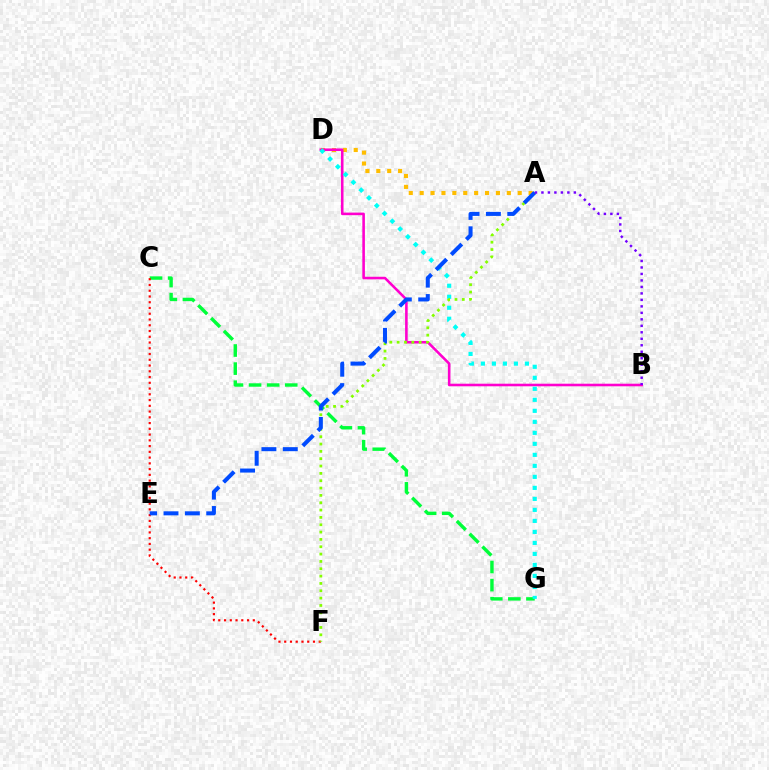{('A', 'D'): [{'color': '#ffbd00', 'line_style': 'dotted', 'thickness': 2.96}], ('B', 'D'): [{'color': '#ff00cf', 'line_style': 'solid', 'thickness': 1.86}], ('C', 'G'): [{'color': '#00ff39', 'line_style': 'dashed', 'thickness': 2.46}], ('D', 'G'): [{'color': '#00fff6', 'line_style': 'dotted', 'thickness': 2.99}], ('C', 'F'): [{'color': '#ff0000', 'line_style': 'dotted', 'thickness': 1.56}], ('A', 'F'): [{'color': '#84ff00', 'line_style': 'dotted', 'thickness': 1.99}], ('A', 'E'): [{'color': '#004bff', 'line_style': 'dashed', 'thickness': 2.9}], ('A', 'B'): [{'color': '#7200ff', 'line_style': 'dotted', 'thickness': 1.76}]}